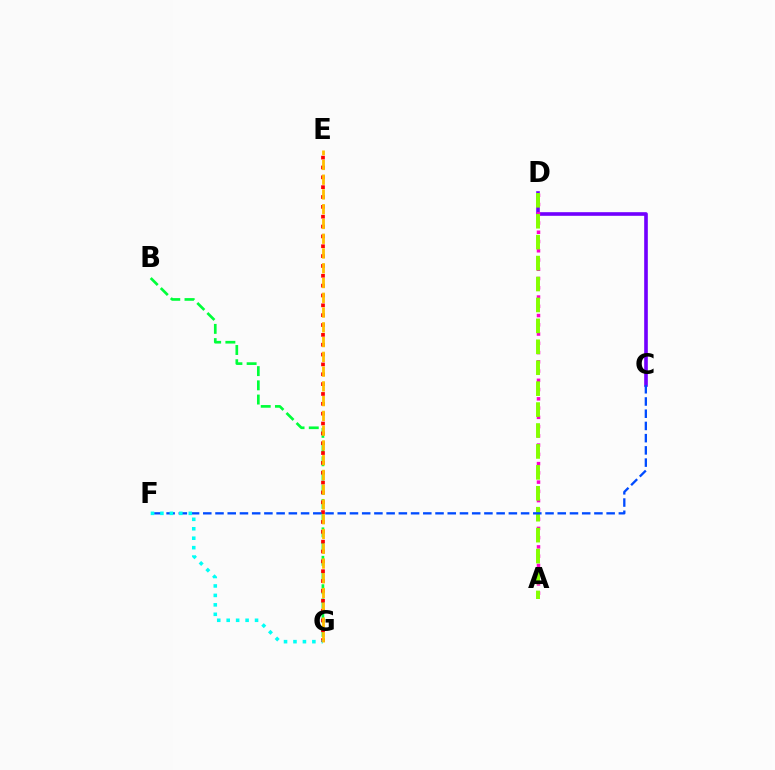{('C', 'D'): [{'color': '#7200ff', 'line_style': 'solid', 'thickness': 2.62}], ('A', 'D'): [{'color': '#ff00cf', 'line_style': 'dotted', 'thickness': 2.51}, {'color': '#84ff00', 'line_style': 'dashed', 'thickness': 2.84}], ('B', 'G'): [{'color': '#00ff39', 'line_style': 'dashed', 'thickness': 1.93}], ('E', 'G'): [{'color': '#ff0000', 'line_style': 'dotted', 'thickness': 2.68}, {'color': '#ffbd00', 'line_style': 'dashed', 'thickness': 2.01}], ('C', 'F'): [{'color': '#004bff', 'line_style': 'dashed', 'thickness': 1.66}], ('F', 'G'): [{'color': '#00fff6', 'line_style': 'dotted', 'thickness': 2.57}]}